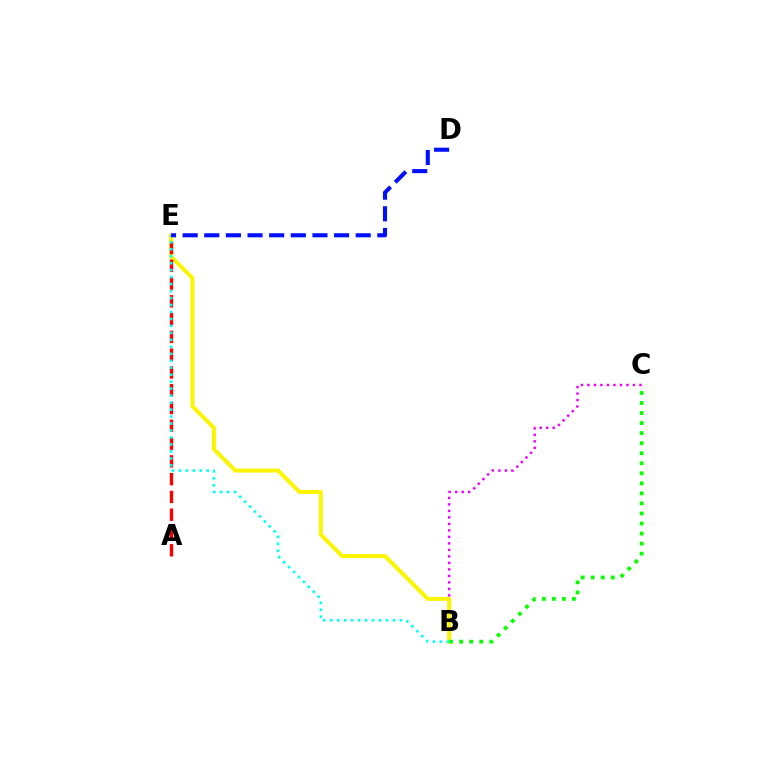{('B', 'C'): [{'color': '#ee00ff', 'line_style': 'dotted', 'thickness': 1.77}, {'color': '#08ff00', 'line_style': 'dotted', 'thickness': 2.73}], ('B', 'E'): [{'color': '#fcf500', 'line_style': 'solid', 'thickness': 2.88}, {'color': '#00fff6', 'line_style': 'dotted', 'thickness': 1.89}], ('A', 'E'): [{'color': '#ff0000', 'line_style': 'dashed', 'thickness': 2.42}], ('D', 'E'): [{'color': '#0010ff', 'line_style': 'dashed', 'thickness': 2.94}]}